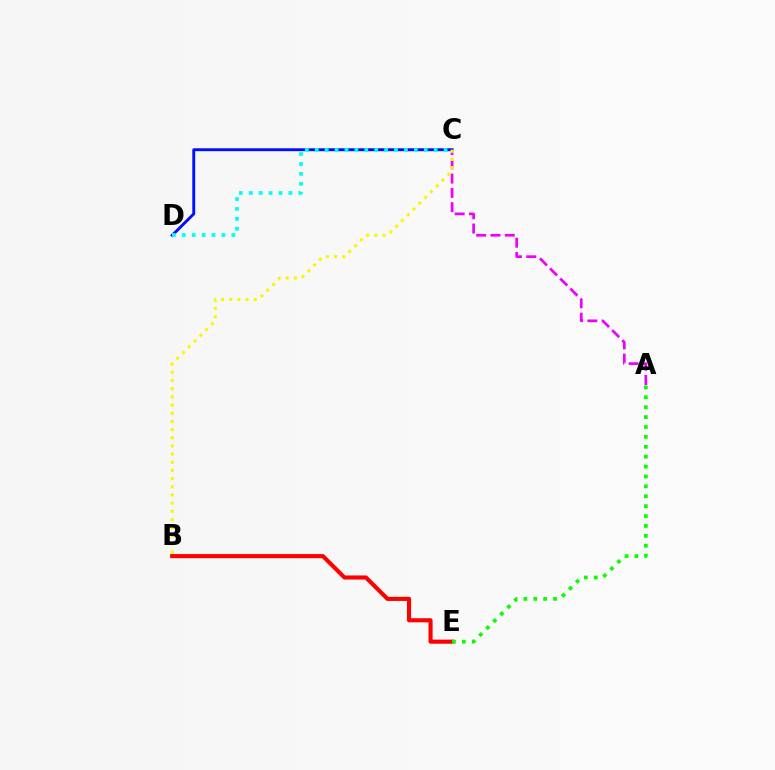{('C', 'D'): [{'color': '#0010ff', 'line_style': 'solid', 'thickness': 2.09}, {'color': '#00fff6', 'line_style': 'dotted', 'thickness': 2.69}], ('B', 'E'): [{'color': '#ff0000', 'line_style': 'solid', 'thickness': 2.96}], ('A', 'E'): [{'color': '#08ff00', 'line_style': 'dotted', 'thickness': 2.69}], ('A', 'C'): [{'color': '#ee00ff', 'line_style': 'dashed', 'thickness': 1.94}], ('B', 'C'): [{'color': '#fcf500', 'line_style': 'dotted', 'thickness': 2.22}]}